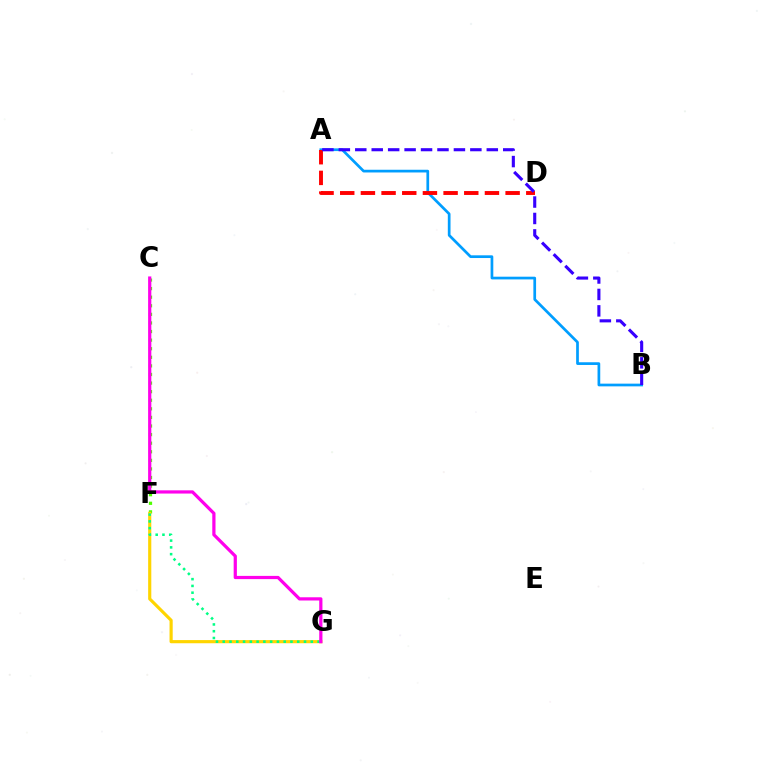{('A', 'B'): [{'color': '#009eff', 'line_style': 'solid', 'thickness': 1.95}, {'color': '#3700ff', 'line_style': 'dashed', 'thickness': 2.23}], ('C', 'F'): [{'color': '#4fff00', 'line_style': 'dotted', 'thickness': 2.33}], ('F', 'G'): [{'color': '#ffd500', 'line_style': 'solid', 'thickness': 2.27}, {'color': '#00ff86', 'line_style': 'dotted', 'thickness': 1.84}], ('A', 'D'): [{'color': '#ff0000', 'line_style': 'dashed', 'thickness': 2.81}], ('C', 'G'): [{'color': '#ff00ed', 'line_style': 'solid', 'thickness': 2.32}]}